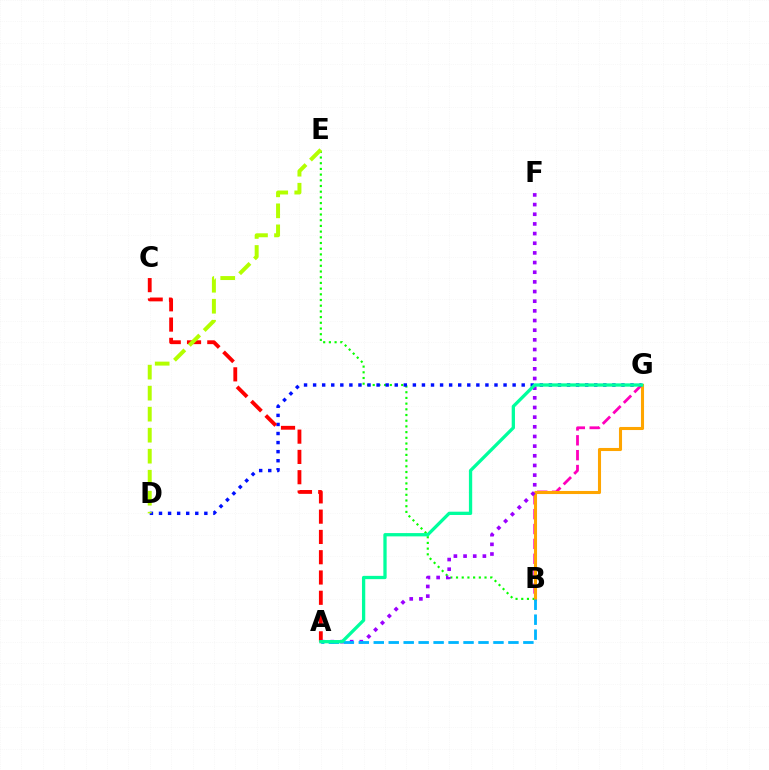{('B', 'G'): [{'color': '#ff00bd', 'line_style': 'dashed', 'thickness': 2.02}, {'color': '#ffa500', 'line_style': 'solid', 'thickness': 2.22}], ('B', 'E'): [{'color': '#08ff00', 'line_style': 'dotted', 'thickness': 1.55}], ('D', 'G'): [{'color': '#0010ff', 'line_style': 'dotted', 'thickness': 2.46}], ('A', 'C'): [{'color': '#ff0000', 'line_style': 'dashed', 'thickness': 2.76}], ('A', 'F'): [{'color': '#9b00ff', 'line_style': 'dotted', 'thickness': 2.63}], ('A', 'B'): [{'color': '#00b5ff', 'line_style': 'dashed', 'thickness': 2.03}], ('A', 'G'): [{'color': '#00ff9d', 'line_style': 'solid', 'thickness': 2.37}], ('D', 'E'): [{'color': '#b3ff00', 'line_style': 'dashed', 'thickness': 2.85}]}